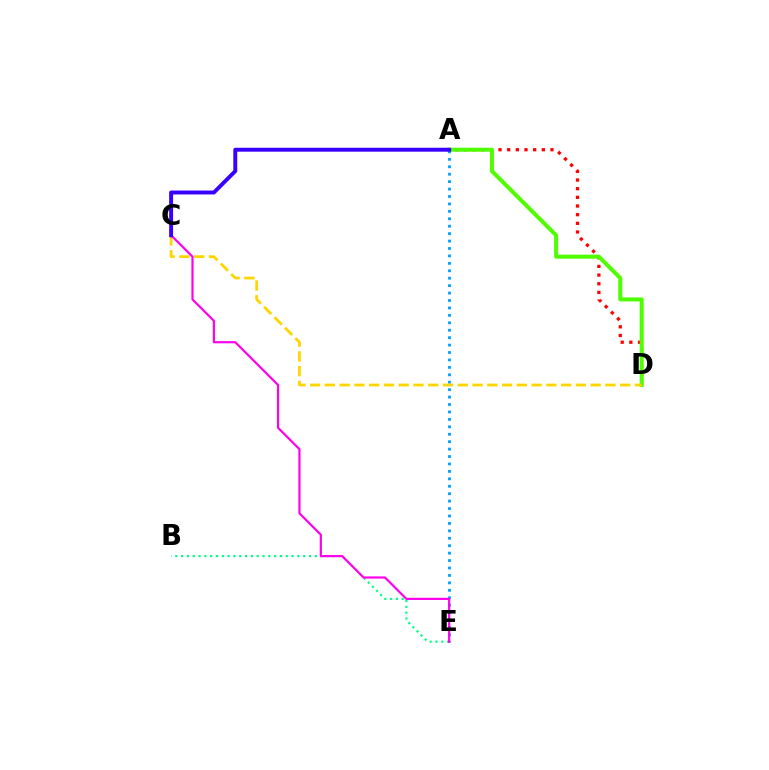{('A', 'D'): [{'color': '#ff0000', 'line_style': 'dotted', 'thickness': 2.35}, {'color': '#4fff00', 'line_style': 'solid', 'thickness': 2.89}], ('B', 'E'): [{'color': '#00ff86', 'line_style': 'dotted', 'thickness': 1.58}], ('A', 'E'): [{'color': '#009eff', 'line_style': 'dotted', 'thickness': 2.02}], ('C', 'D'): [{'color': '#ffd500', 'line_style': 'dashed', 'thickness': 2.01}], ('C', 'E'): [{'color': '#ff00ed', 'line_style': 'solid', 'thickness': 1.57}], ('A', 'C'): [{'color': '#3700ff', 'line_style': 'solid', 'thickness': 2.82}]}